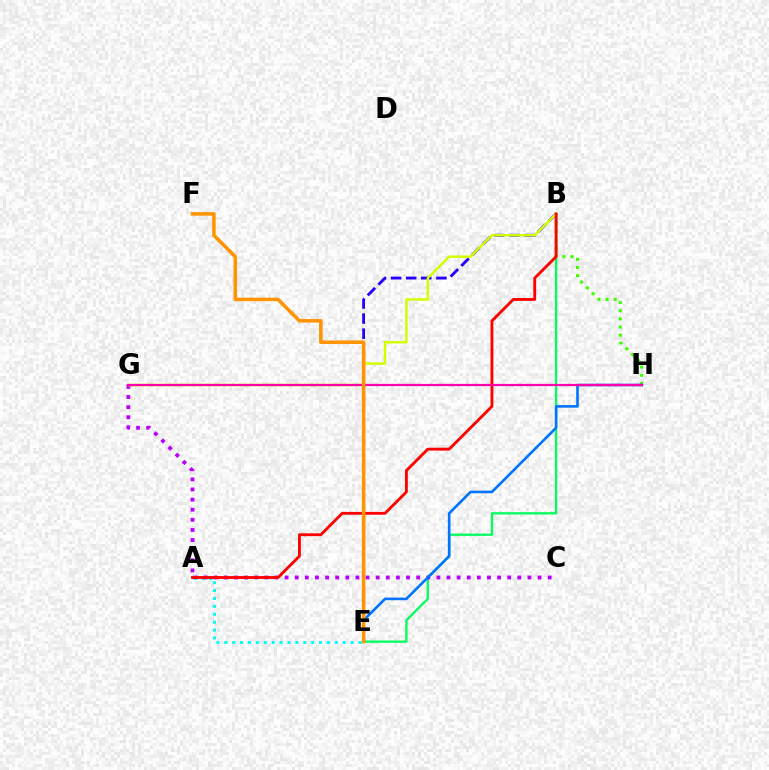{('B', 'H'): [{'color': '#3dff00', 'line_style': 'dotted', 'thickness': 2.22}], ('B', 'E'): [{'color': '#00ff5c', 'line_style': 'solid', 'thickness': 1.63}, {'color': '#2500ff', 'line_style': 'dashed', 'thickness': 2.05}], ('C', 'G'): [{'color': '#b900ff', 'line_style': 'dotted', 'thickness': 2.75}], ('B', 'G'): [{'color': '#d1ff00', 'line_style': 'solid', 'thickness': 1.79}], ('A', 'E'): [{'color': '#00fff6', 'line_style': 'dotted', 'thickness': 2.15}], ('A', 'B'): [{'color': '#ff0000', 'line_style': 'solid', 'thickness': 2.05}], ('E', 'H'): [{'color': '#0074ff', 'line_style': 'solid', 'thickness': 1.88}], ('G', 'H'): [{'color': '#ff00ac', 'line_style': 'solid', 'thickness': 1.61}], ('E', 'F'): [{'color': '#ff9400', 'line_style': 'solid', 'thickness': 2.54}]}